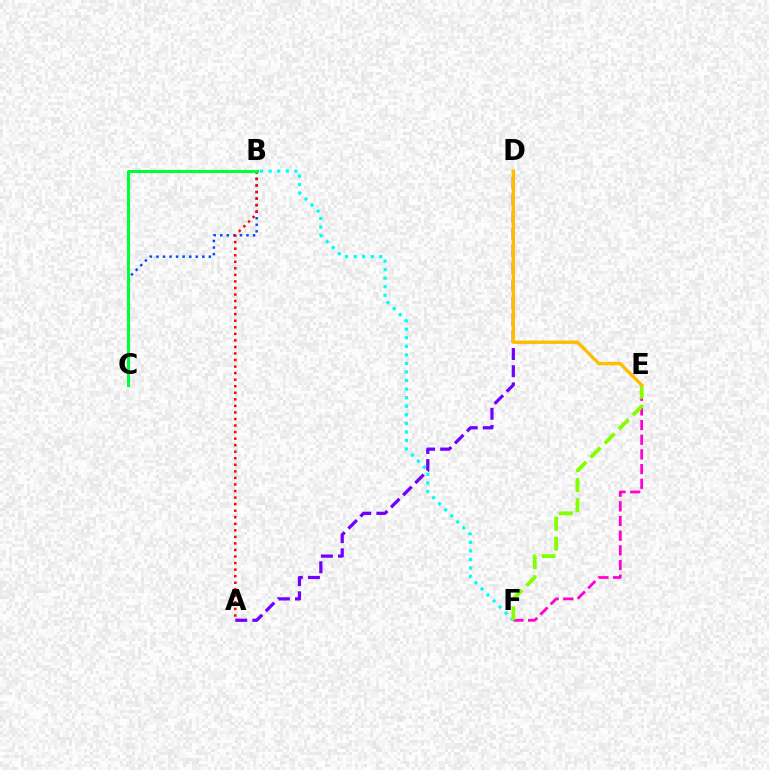{('B', 'F'): [{'color': '#00fff6', 'line_style': 'dotted', 'thickness': 2.33}], ('E', 'F'): [{'color': '#ff00cf', 'line_style': 'dashed', 'thickness': 1.99}, {'color': '#84ff00', 'line_style': 'dashed', 'thickness': 2.71}], ('A', 'D'): [{'color': '#7200ff', 'line_style': 'dashed', 'thickness': 2.33}], ('B', 'C'): [{'color': '#004bff', 'line_style': 'dotted', 'thickness': 1.78}, {'color': '#00ff39', 'line_style': 'solid', 'thickness': 2.2}], ('D', 'E'): [{'color': '#ffbd00', 'line_style': 'solid', 'thickness': 2.42}], ('A', 'B'): [{'color': '#ff0000', 'line_style': 'dotted', 'thickness': 1.78}]}